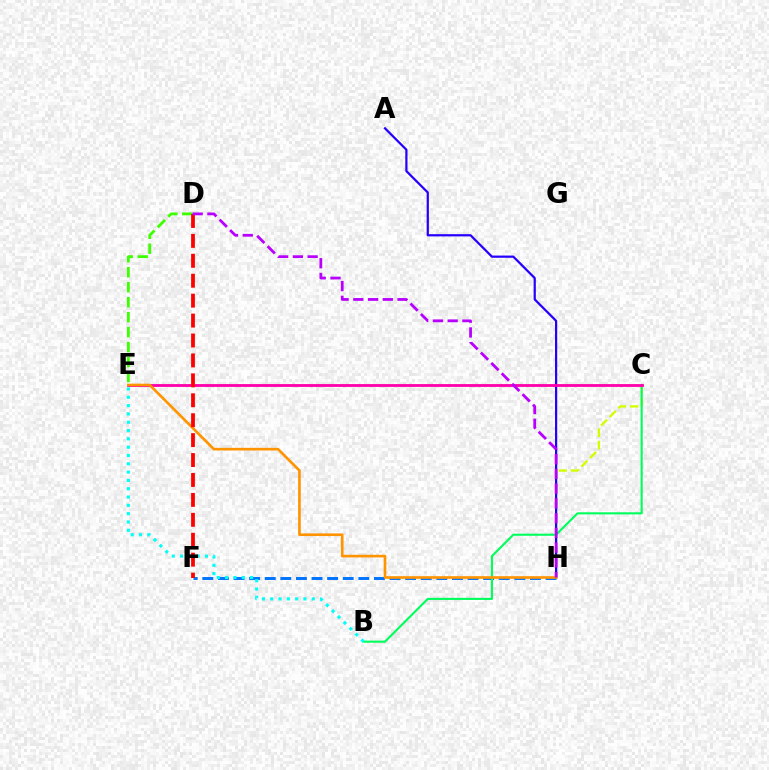{('C', 'H'): [{'color': '#d1ff00', 'line_style': 'dashed', 'thickness': 1.67}], ('D', 'E'): [{'color': '#3dff00', 'line_style': 'dashed', 'thickness': 2.03}], ('F', 'H'): [{'color': '#0074ff', 'line_style': 'dashed', 'thickness': 2.12}], ('B', 'C'): [{'color': '#00ff5c', 'line_style': 'solid', 'thickness': 1.52}], ('A', 'H'): [{'color': '#2500ff', 'line_style': 'solid', 'thickness': 1.6}], ('C', 'E'): [{'color': '#ff00ac', 'line_style': 'solid', 'thickness': 2.03}], ('E', 'H'): [{'color': '#ff9400', 'line_style': 'solid', 'thickness': 1.9}], ('B', 'E'): [{'color': '#00fff6', 'line_style': 'dotted', 'thickness': 2.26}], ('D', 'F'): [{'color': '#ff0000', 'line_style': 'dashed', 'thickness': 2.71}], ('D', 'H'): [{'color': '#b900ff', 'line_style': 'dashed', 'thickness': 2.0}]}